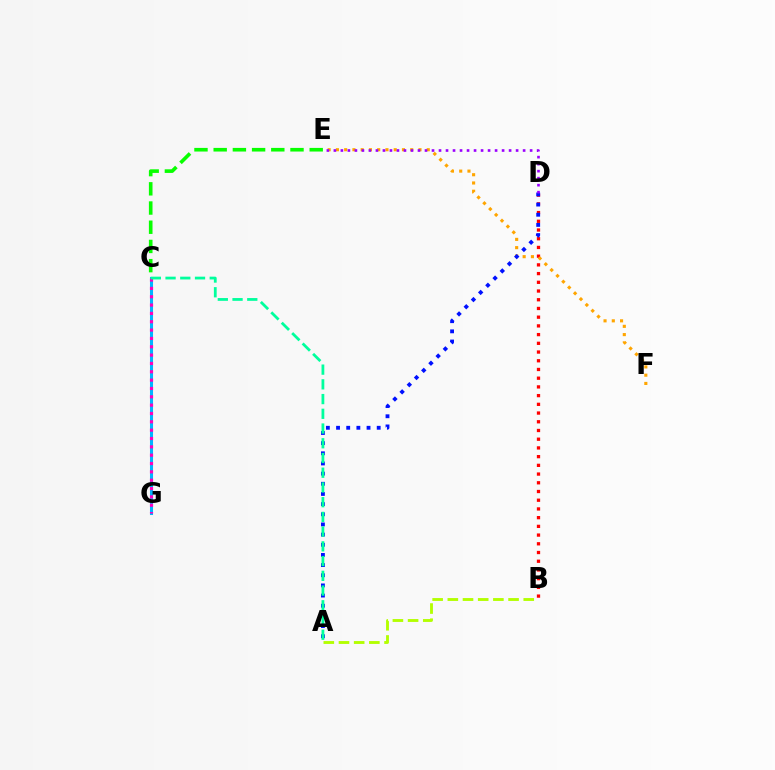{('B', 'D'): [{'color': '#ff0000', 'line_style': 'dotted', 'thickness': 2.37}], ('A', 'B'): [{'color': '#b3ff00', 'line_style': 'dashed', 'thickness': 2.06}], ('E', 'F'): [{'color': '#ffa500', 'line_style': 'dotted', 'thickness': 2.24}], ('C', 'G'): [{'color': '#00b5ff', 'line_style': 'solid', 'thickness': 2.2}, {'color': '#ff00bd', 'line_style': 'dotted', 'thickness': 2.27}], ('A', 'D'): [{'color': '#0010ff', 'line_style': 'dotted', 'thickness': 2.76}], ('C', 'E'): [{'color': '#08ff00', 'line_style': 'dashed', 'thickness': 2.61}], ('D', 'E'): [{'color': '#9b00ff', 'line_style': 'dotted', 'thickness': 1.9}], ('A', 'C'): [{'color': '#00ff9d', 'line_style': 'dashed', 'thickness': 2.0}]}